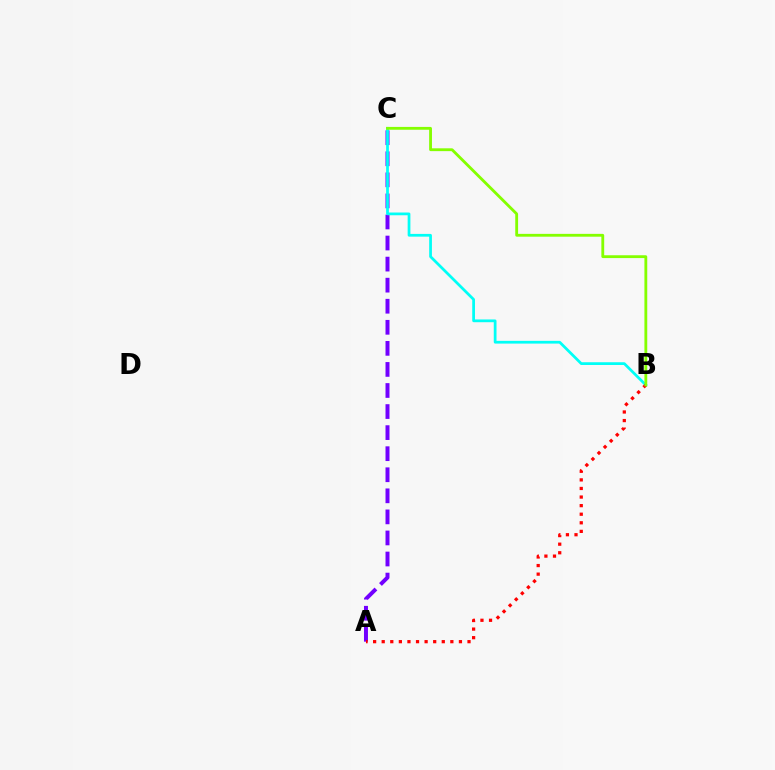{('A', 'C'): [{'color': '#7200ff', 'line_style': 'dashed', 'thickness': 2.86}], ('B', 'C'): [{'color': '#00fff6', 'line_style': 'solid', 'thickness': 1.98}, {'color': '#84ff00', 'line_style': 'solid', 'thickness': 2.04}], ('A', 'B'): [{'color': '#ff0000', 'line_style': 'dotted', 'thickness': 2.33}]}